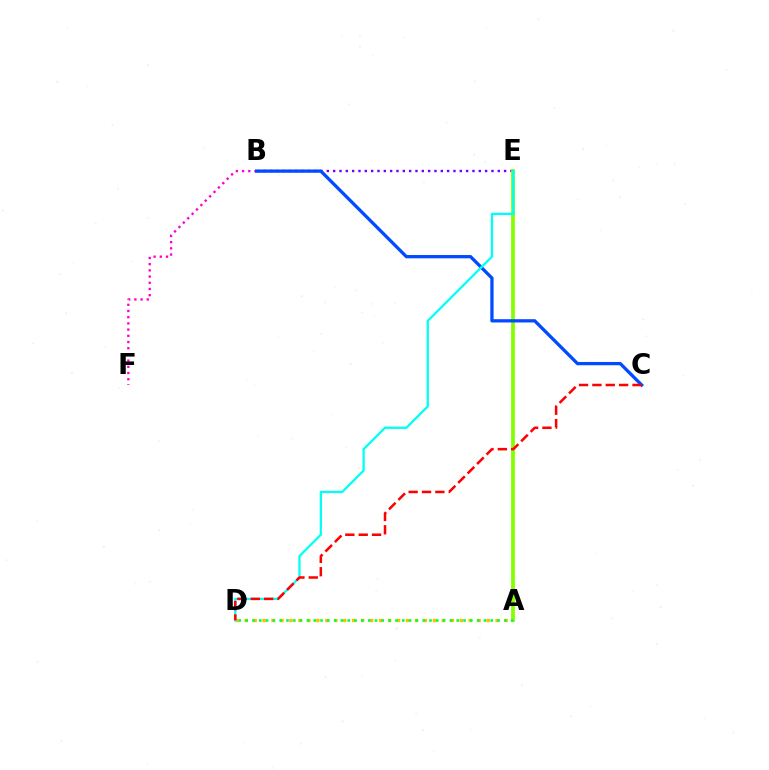{('B', 'E'): [{'color': '#7200ff', 'line_style': 'dotted', 'thickness': 1.72}], ('A', 'E'): [{'color': '#84ff00', 'line_style': 'solid', 'thickness': 2.72}], ('A', 'D'): [{'color': '#ffbd00', 'line_style': 'dotted', 'thickness': 2.44}, {'color': '#00ff39', 'line_style': 'dotted', 'thickness': 1.85}], ('B', 'F'): [{'color': '#ff00cf', 'line_style': 'dotted', 'thickness': 1.69}], ('B', 'C'): [{'color': '#004bff', 'line_style': 'solid', 'thickness': 2.36}], ('D', 'E'): [{'color': '#00fff6', 'line_style': 'solid', 'thickness': 1.63}], ('C', 'D'): [{'color': '#ff0000', 'line_style': 'dashed', 'thickness': 1.82}]}